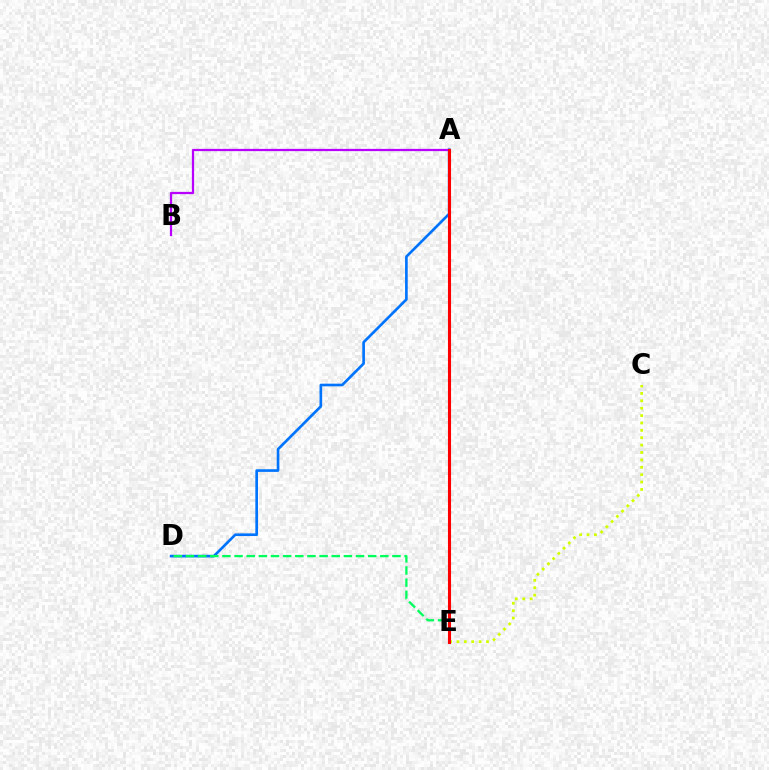{('A', 'D'): [{'color': '#0074ff', 'line_style': 'solid', 'thickness': 1.91}], ('D', 'E'): [{'color': '#00ff5c', 'line_style': 'dashed', 'thickness': 1.65}], ('A', 'B'): [{'color': '#b900ff', 'line_style': 'solid', 'thickness': 1.61}], ('C', 'E'): [{'color': '#d1ff00', 'line_style': 'dotted', 'thickness': 2.01}], ('A', 'E'): [{'color': '#ff0000', 'line_style': 'solid', 'thickness': 2.22}]}